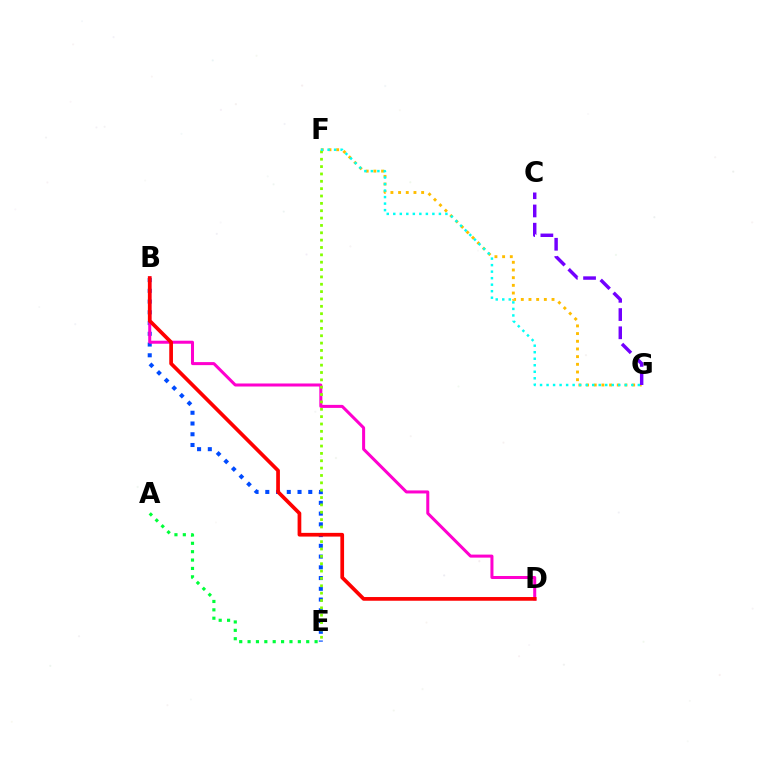{('A', 'E'): [{'color': '#00ff39', 'line_style': 'dotted', 'thickness': 2.28}], ('F', 'G'): [{'color': '#ffbd00', 'line_style': 'dotted', 'thickness': 2.09}, {'color': '#00fff6', 'line_style': 'dotted', 'thickness': 1.77}], ('B', 'E'): [{'color': '#004bff', 'line_style': 'dotted', 'thickness': 2.92}], ('B', 'D'): [{'color': '#ff00cf', 'line_style': 'solid', 'thickness': 2.18}, {'color': '#ff0000', 'line_style': 'solid', 'thickness': 2.67}], ('C', 'G'): [{'color': '#7200ff', 'line_style': 'dashed', 'thickness': 2.48}], ('E', 'F'): [{'color': '#84ff00', 'line_style': 'dotted', 'thickness': 2.0}]}